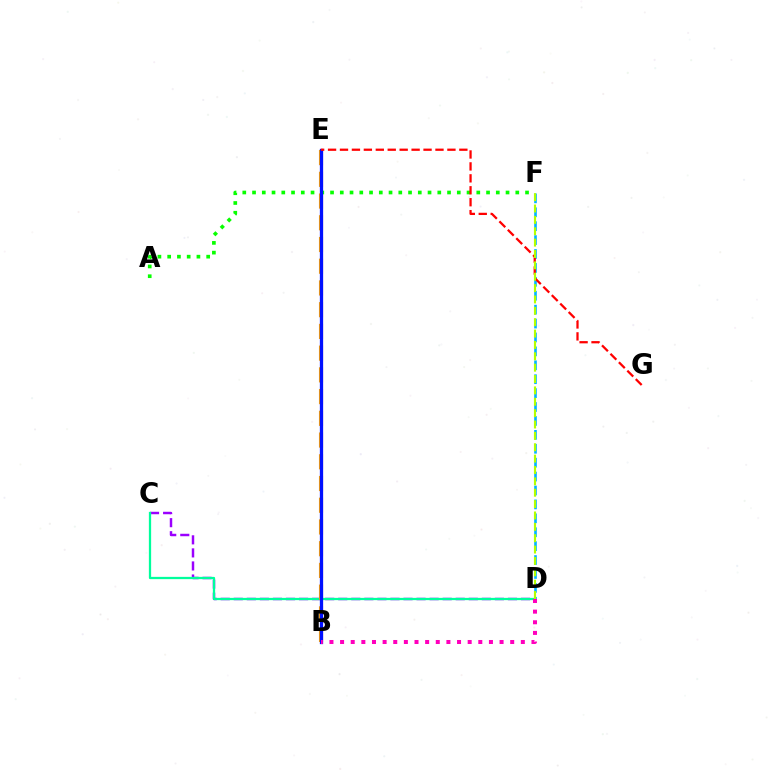{('C', 'D'): [{'color': '#9b00ff', 'line_style': 'dashed', 'thickness': 1.77}, {'color': '#00ff9d', 'line_style': 'solid', 'thickness': 1.63}], ('A', 'F'): [{'color': '#08ff00', 'line_style': 'dotted', 'thickness': 2.65}], ('B', 'E'): [{'color': '#ffa500', 'line_style': 'dashed', 'thickness': 2.95}, {'color': '#0010ff', 'line_style': 'solid', 'thickness': 2.36}], ('D', 'F'): [{'color': '#00b5ff', 'line_style': 'dashed', 'thickness': 1.89}, {'color': '#b3ff00', 'line_style': 'dashed', 'thickness': 1.54}], ('E', 'G'): [{'color': '#ff0000', 'line_style': 'dashed', 'thickness': 1.62}], ('B', 'D'): [{'color': '#ff00bd', 'line_style': 'dotted', 'thickness': 2.89}]}